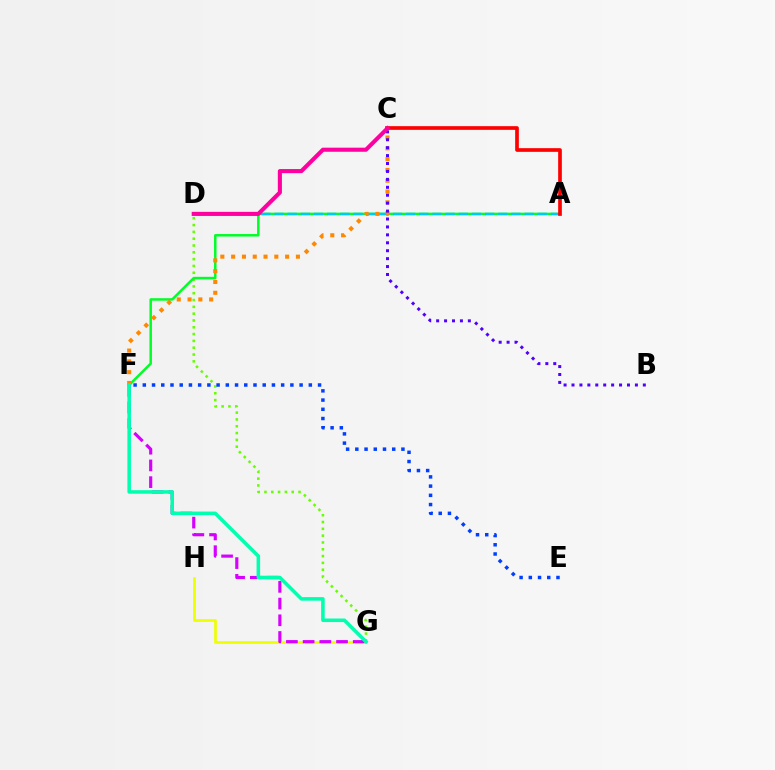{('D', 'G'): [{'color': '#66ff00', 'line_style': 'dotted', 'thickness': 1.85}], ('A', 'F'): [{'color': '#00ff27', 'line_style': 'solid', 'thickness': 1.79}], ('G', 'H'): [{'color': '#eeff00', 'line_style': 'solid', 'thickness': 1.93}], ('A', 'D'): [{'color': '#00c7ff', 'line_style': 'dashed', 'thickness': 1.79}], ('C', 'F'): [{'color': '#ff8800', 'line_style': 'dotted', 'thickness': 2.93}], ('F', 'G'): [{'color': '#d600ff', 'line_style': 'dashed', 'thickness': 2.27}, {'color': '#00ffaf', 'line_style': 'solid', 'thickness': 2.55}], ('A', 'C'): [{'color': '#ff0000', 'line_style': 'solid', 'thickness': 2.65}], ('B', 'C'): [{'color': '#4f00ff', 'line_style': 'dotted', 'thickness': 2.15}], ('C', 'D'): [{'color': '#ff00a0', 'line_style': 'solid', 'thickness': 2.95}], ('E', 'F'): [{'color': '#003fff', 'line_style': 'dotted', 'thickness': 2.51}]}